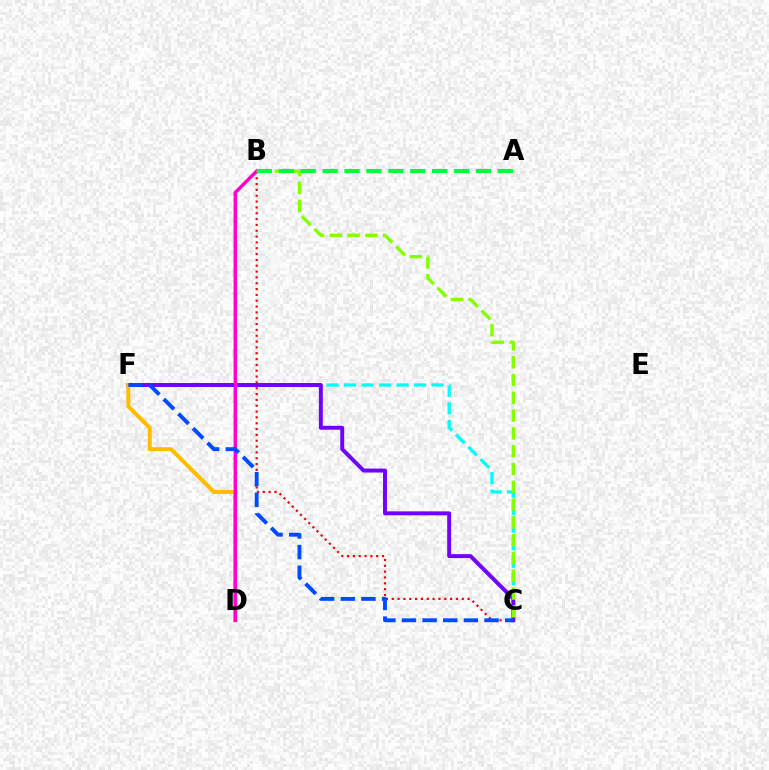{('B', 'C'): [{'color': '#ff0000', 'line_style': 'dotted', 'thickness': 1.58}, {'color': '#84ff00', 'line_style': 'dashed', 'thickness': 2.42}], ('C', 'F'): [{'color': '#00fff6', 'line_style': 'dashed', 'thickness': 2.38}, {'color': '#7200ff', 'line_style': 'solid', 'thickness': 2.84}, {'color': '#004bff', 'line_style': 'dashed', 'thickness': 2.8}], ('D', 'F'): [{'color': '#ffbd00', 'line_style': 'solid', 'thickness': 2.88}], ('B', 'D'): [{'color': '#ff00cf', 'line_style': 'solid', 'thickness': 2.45}], ('A', 'B'): [{'color': '#00ff39', 'line_style': 'dashed', 'thickness': 2.98}]}